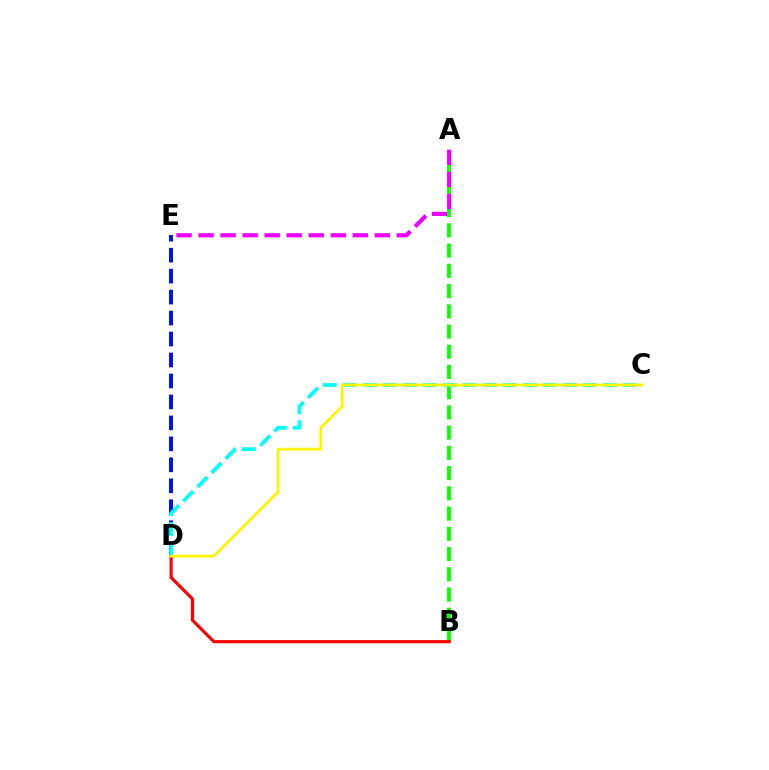{('A', 'B'): [{'color': '#08ff00', 'line_style': 'dashed', 'thickness': 2.75}], ('D', 'E'): [{'color': '#0010ff', 'line_style': 'dashed', 'thickness': 2.85}], ('B', 'D'): [{'color': '#ff0000', 'line_style': 'solid', 'thickness': 2.26}], ('C', 'D'): [{'color': '#00fff6', 'line_style': 'dashed', 'thickness': 2.72}, {'color': '#fcf500', 'line_style': 'solid', 'thickness': 2.0}], ('A', 'E'): [{'color': '#ee00ff', 'line_style': 'dashed', 'thickness': 2.99}]}